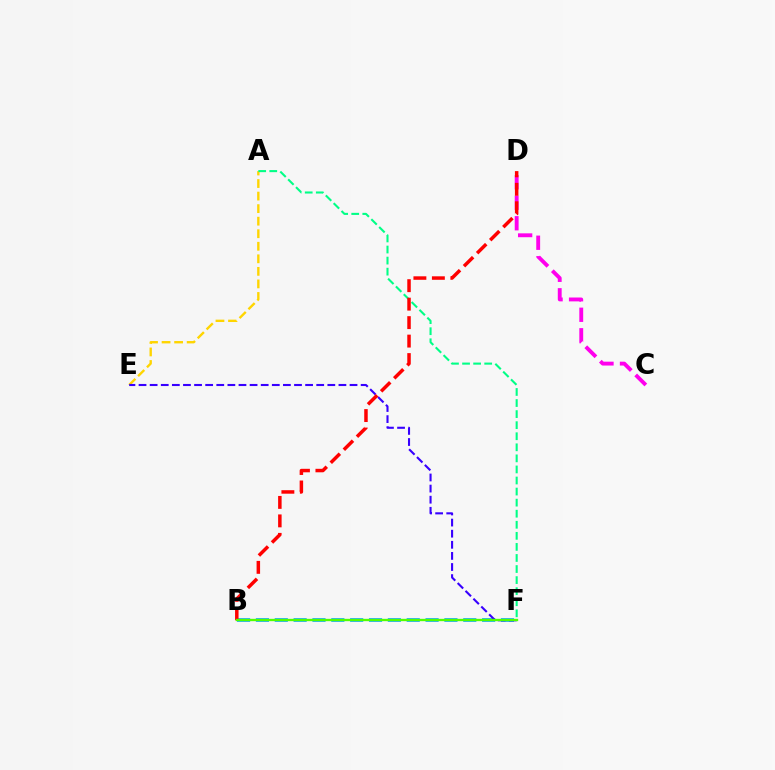{('B', 'F'): [{'color': '#009eff', 'line_style': 'dashed', 'thickness': 2.56}, {'color': '#4fff00', 'line_style': 'solid', 'thickness': 1.69}], ('C', 'D'): [{'color': '#ff00ed', 'line_style': 'dashed', 'thickness': 2.79}], ('A', 'E'): [{'color': '#ffd500', 'line_style': 'dashed', 'thickness': 1.7}], ('A', 'F'): [{'color': '#00ff86', 'line_style': 'dashed', 'thickness': 1.5}], ('E', 'F'): [{'color': '#3700ff', 'line_style': 'dashed', 'thickness': 1.51}], ('B', 'D'): [{'color': '#ff0000', 'line_style': 'dashed', 'thickness': 2.51}]}